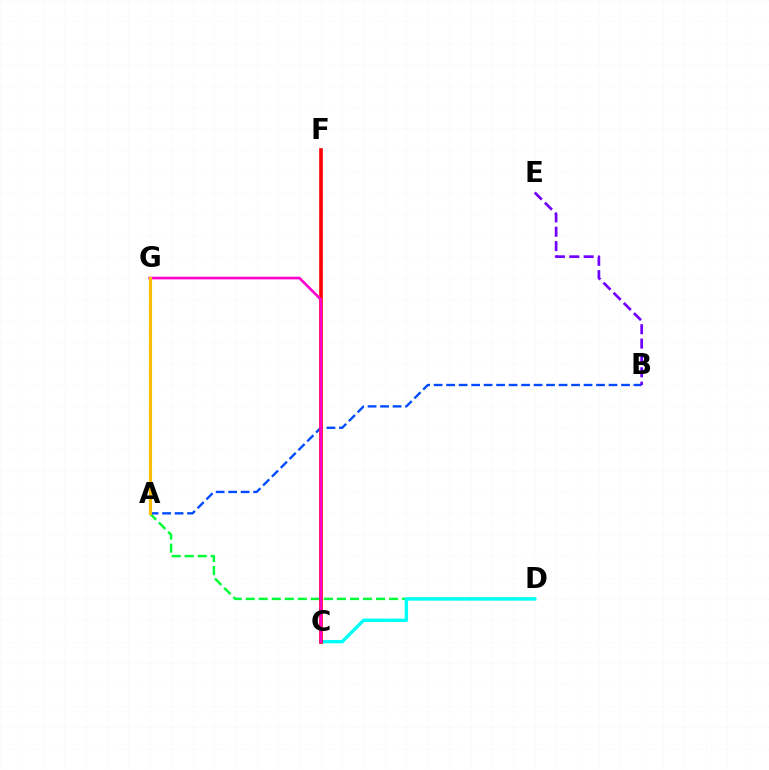{('A', 'D'): [{'color': '#00ff39', 'line_style': 'dashed', 'thickness': 1.77}], ('A', 'B'): [{'color': '#004bff', 'line_style': 'dashed', 'thickness': 1.7}], ('C', 'D'): [{'color': '#00fff6', 'line_style': 'solid', 'thickness': 2.44}], ('B', 'E'): [{'color': '#7200ff', 'line_style': 'dashed', 'thickness': 1.95}], ('C', 'F'): [{'color': '#ff0000', 'line_style': 'solid', 'thickness': 2.62}], ('A', 'G'): [{'color': '#84ff00', 'line_style': 'dotted', 'thickness': 1.55}, {'color': '#ffbd00', 'line_style': 'solid', 'thickness': 2.25}], ('C', 'G'): [{'color': '#ff00cf', 'line_style': 'solid', 'thickness': 1.91}]}